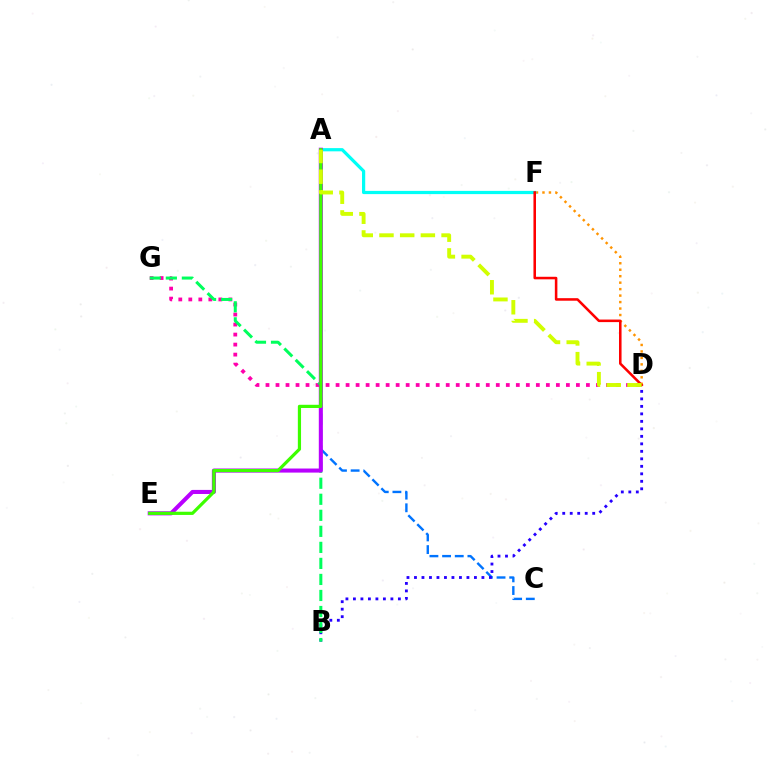{('D', 'F'): [{'color': '#ff9400', 'line_style': 'dotted', 'thickness': 1.76}, {'color': '#ff0000', 'line_style': 'solid', 'thickness': 1.83}], ('D', 'G'): [{'color': '#ff00ac', 'line_style': 'dotted', 'thickness': 2.72}], ('A', 'F'): [{'color': '#00fff6', 'line_style': 'solid', 'thickness': 2.32}], ('A', 'C'): [{'color': '#0074ff', 'line_style': 'dashed', 'thickness': 1.72}], ('B', 'D'): [{'color': '#2500ff', 'line_style': 'dotted', 'thickness': 2.04}], ('B', 'G'): [{'color': '#00ff5c', 'line_style': 'dashed', 'thickness': 2.18}], ('A', 'E'): [{'color': '#b900ff', 'line_style': 'solid', 'thickness': 2.93}, {'color': '#3dff00', 'line_style': 'solid', 'thickness': 2.3}], ('A', 'D'): [{'color': '#d1ff00', 'line_style': 'dashed', 'thickness': 2.81}]}